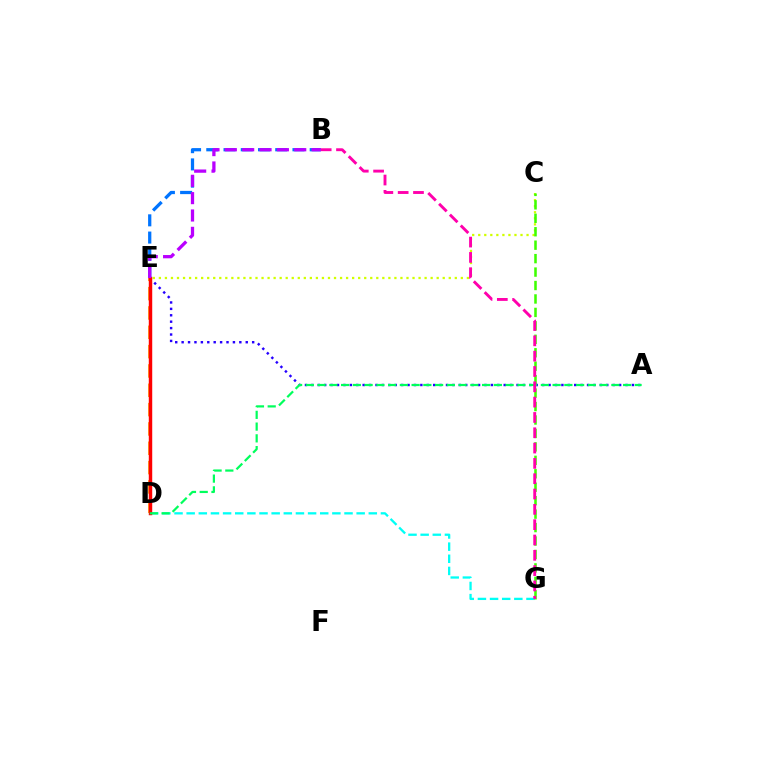{('B', 'E'): [{'color': '#0074ff', 'line_style': 'dashed', 'thickness': 2.34}, {'color': '#b900ff', 'line_style': 'dashed', 'thickness': 2.36}], ('D', 'G'): [{'color': '#00fff6', 'line_style': 'dashed', 'thickness': 1.65}], ('C', 'E'): [{'color': '#d1ff00', 'line_style': 'dotted', 'thickness': 1.64}], ('D', 'E'): [{'color': '#ff9400', 'line_style': 'dashed', 'thickness': 2.63}, {'color': '#ff0000', 'line_style': 'solid', 'thickness': 2.47}], ('C', 'G'): [{'color': '#3dff00', 'line_style': 'dashed', 'thickness': 1.83}], ('A', 'E'): [{'color': '#2500ff', 'line_style': 'dotted', 'thickness': 1.74}], ('A', 'D'): [{'color': '#00ff5c', 'line_style': 'dashed', 'thickness': 1.6}], ('B', 'G'): [{'color': '#ff00ac', 'line_style': 'dashed', 'thickness': 2.08}]}